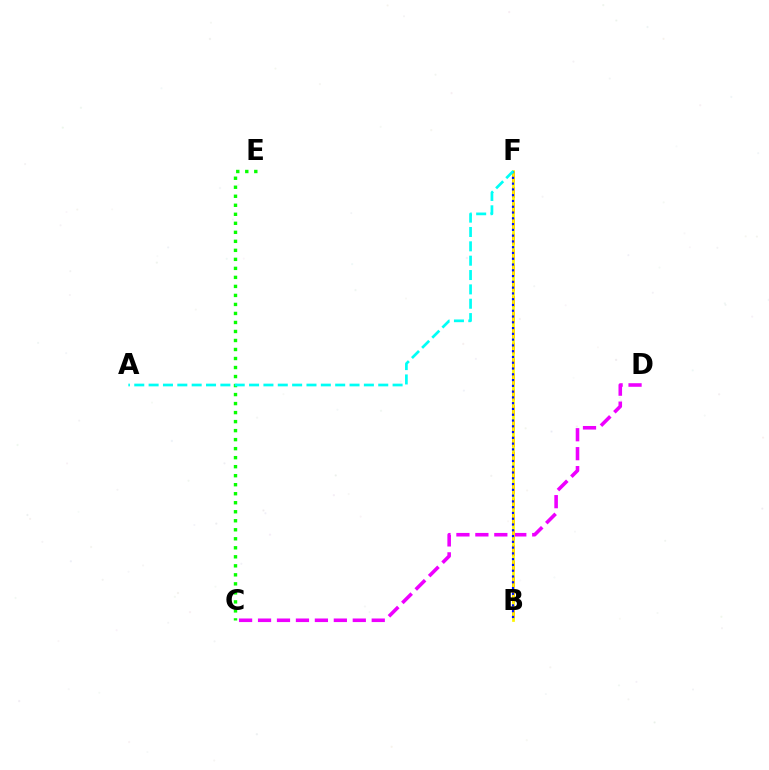{('B', 'F'): [{'color': '#ff0000', 'line_style': 'dashed', 'thickness': 2.12}, {'color': '#fcf500', 'line_style': 'solid', 'thickness': 1.96}, {'color': '#0010ff', 'line_style': 'dotted', 'thickness': 1.57}], ('C', 'E'): [{'color': '#08ff00', 'line_style': 'dotted', 'thickness': 2.45}], ('C', 'D'): [{'color': '#ee00ff', 'line_style': 'dashed', 'thickness': 2.57}], ('A', 'F'): [{'color': '#00fff6', 'line_style': 'dashed', 'thickness': 1.95}]}